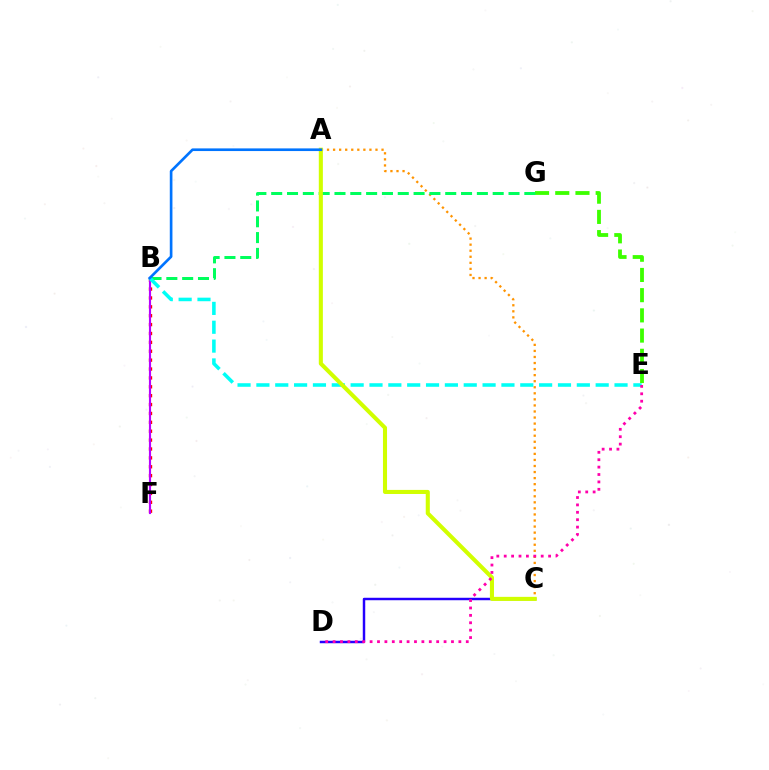{('B', 'F'): [{'color': '#ff0000', 'line_style': 'dotted', 'thickness': 2.41}, {'color': '#b900ff', 'line_style': 'solid', 'thickness': 1.54}], ('C', 'D'): [{'color': '#2500ff', 'line_style': 'solid', 'thickness': 1.77}], ('E', 'G'): [{'color': '#3dff00', 'line_style': 'dashed', 'thickness': 2.75}], ('A', 'C'): [{'color': '#ff9400', 'line_style': 'dotted', 'thickness': 1.65}, {'color': '#d1ff00', 'line_style': 'solid', 'thickness': 2.93}], ('B', 'G'): [{'color': '#00ff5c', 'line_style': 'dashed', 'thickness': 2.15}], ('B', 'E'): [{'color': '#00fff6', 'line_style': 'dashed', 'thickness': 2.56}], ('D', 'E'): [{'color': '#ff00ac', 'line_style': 'dotted', 'thickness': 2.01}], ('A', 'B'): [{'color': '#0074ff', 'line_style': 'solid', 'thickness': 1.91}]}